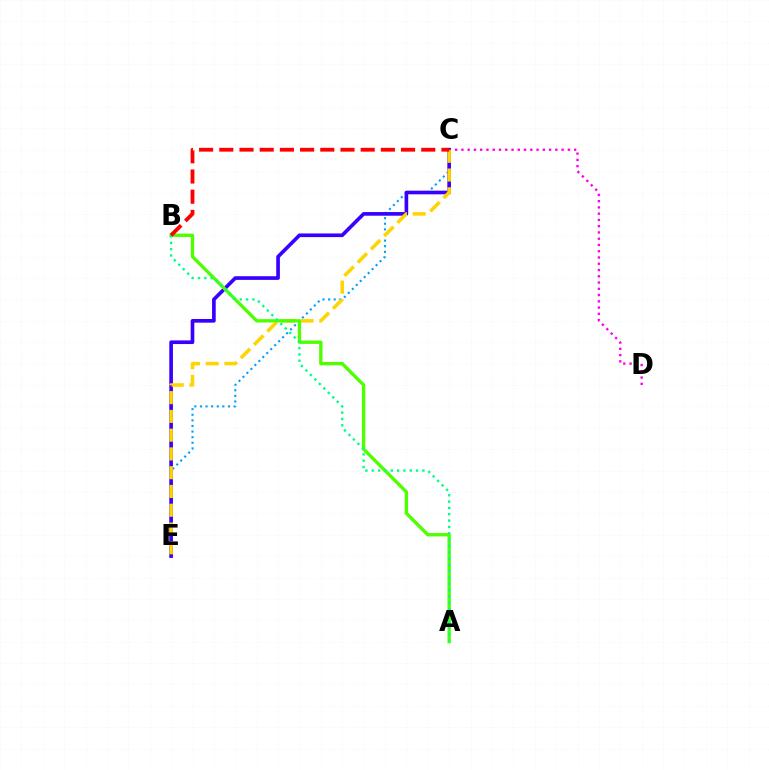{('C', 'E'): [{'color': '#009eff', 'line_style': 'dotted', 'thickness': 1.52}, {'color': '#3700ff', 'line_style': 'solid', 'thickness': 2.63}, {'color': '#ffd500', 'line_style': 'dashed', 'thickness': 2.55}], ('C', 'D'): [{'color': '#ff00ed', 'line_style': 'dotted', 'thickness': 1.7}], ('A', 'B'): [{'color': '#4fff00', 'line_style': 'solid', 'thickness': 2.41}, {'color': '#00ff86', 'line_style': 'dotted', 'thickness': 1.72}], ('B', 'C'): [{'color': '#ff0000', 'line_style': 'dashed', 'thickness': 2.74}]}